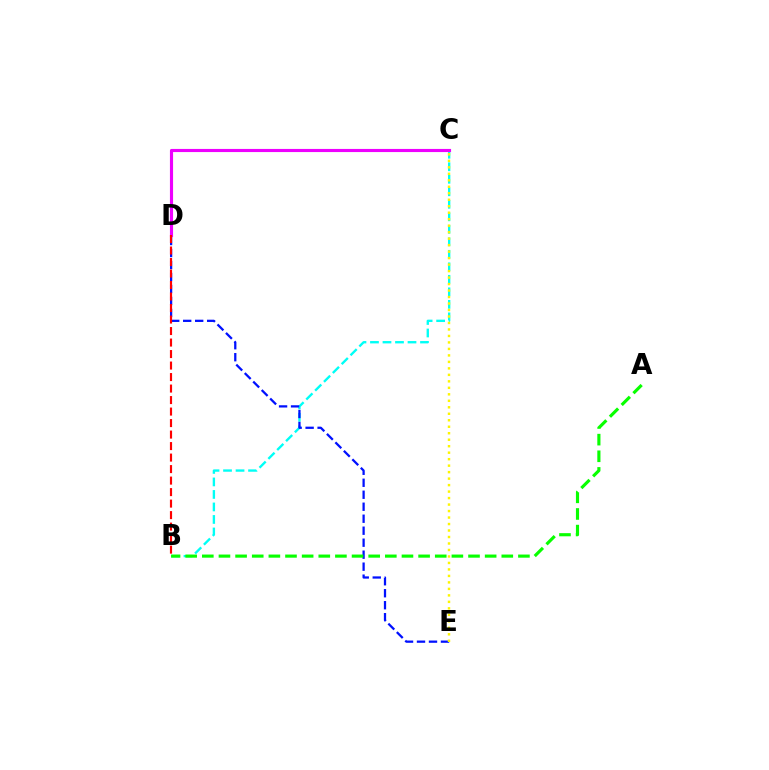{('B', 'C'): [{'color': '#00fff6', 'line_style': 'dashed', 'thickness': 1.7}], ('D', 'E'): [{'color': '#0010ff', 'line_style': 'dashed', 'thickness': 1.63}], ('C', 'D'): [{'color': '#ee00ff', 'line_style': 'solid', 'thickness': 2.25}], ('B', 'D'): [{'color': '#ff0000', 'line_style': 'dashed', 'thickness': 1.56}], ('C', 'E'): [{'color': '#fcf500', 'line_style': 'dotted', 'thickness': 1.76}], ('A', 'B'): [{'color': '#08ff00', 'line_style': 'dashed', 'thickness': 2.26}]}